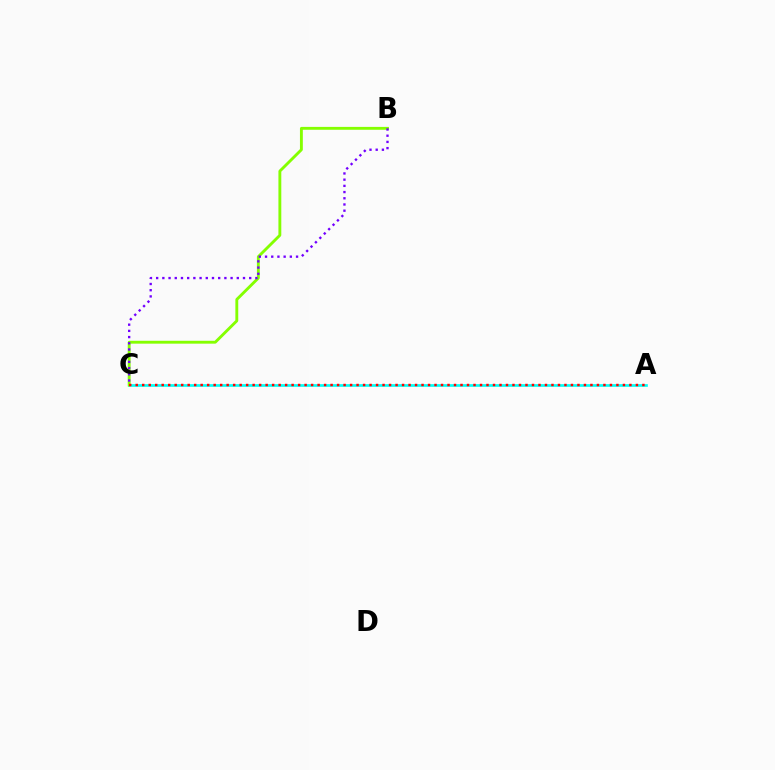{('A', 'C'): [{'color': '#00fff6', 'line_style': 'solid', 'thickness': 1.92}, {'color': '#ff0000', 'line_style': 'dotted', 'thickness': 1.76}], ('B', 'C'): [{'color': '#84ff00', 'line_style': 'solid', 'thickness': 2.07}, {'color': '#7200ff', 'line_style': 'dotted', 'thickness': 1.69}]}